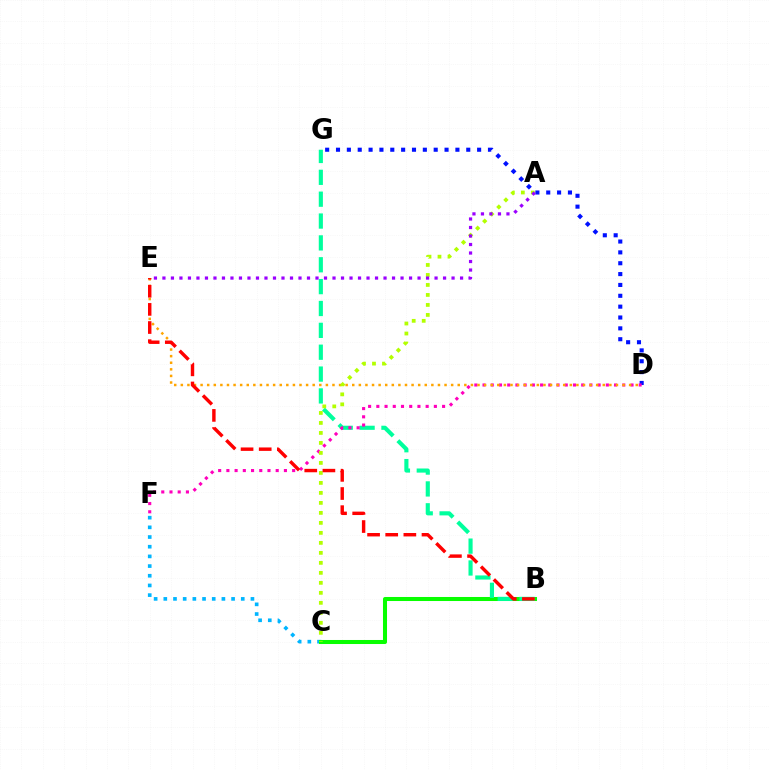{('D', 'G'): [{'color': '#0010ff', 'line_style': 'dotted', 'thickness': 2.95}], ('C', 'F'): [{'color': '#00b5ff', 'line_style': 'dotted', 'thickness': 2.63}], ('B', 'C'): [{'color': '#08ff00', 'line_style': 'solid', 'thickness': 2.91}], ('B', 'G'): [{'color': '#00ff9d', 'line_style': 'dashed', 'thickness': 2.97}], ('D', 'F'): [{'color': '#ff00bd', 'line_style': 'dotted', 'thickness': 2.23}], ('D', 'E'): [{'color': '#ffa500', 'line_style': 'dotted', 'thickness': 1.79}], ('A', 'C'): [{'color': '#b3ff00', 'line_style': 'dotted', 'thickness': 2.72}], ('A', 'E'): [{'color': '#9b00ff', 'line_style': 'dotted', 'thickness': 2.31}], ('B', 'E'): [{'color': '#ff0000', 'line_style': 'dashed', 'thickness': 2.46}]}